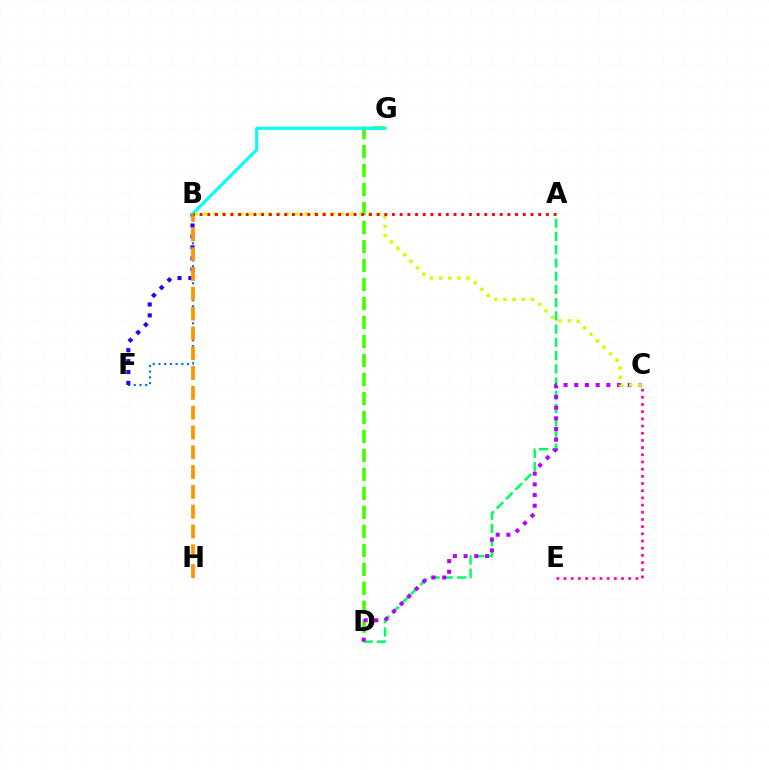{('B', 'F'): [{'color': '#0074ff', 'line_style': 'dotted', 'thickness': 1.55}, {'color': '#2500ff', 'line_style': 'dotted', 'thickness': 2.97}], ('D', 'G'): [{'color': '#3dff00', 'line_style': 'dashed', 'thickness': 2.58}], ('B', 'G'): [{'color': '#00fff6', 'line_style': 'solid', 'thickness': 2.19}], ('A', 'D'): [{'color': '#00ff5c', 'line_style': 'dashed', 'thickness': 1.8}], ('C', 'D'): [{'color': '#b900ff', 'line_style': 'dotted', 'thickness': 2.91}], ('B', 'C'): [{'color': '#d1ff00', 'line_style': 'dotted', 'thickness': 2.49}], ('B', 'H'): [{'color': '#ff9400', 'line_style': 'dashed', 'thickness': 2.69}], ('C', 'E'): [{'color': '#ff00ac', 'line_style': 'dotted', 'thickness': 1.95}], ('A', 'B'): [{'color': '#ff0000', 'line_style': 'dotted', 'thickness': 2.09}]}